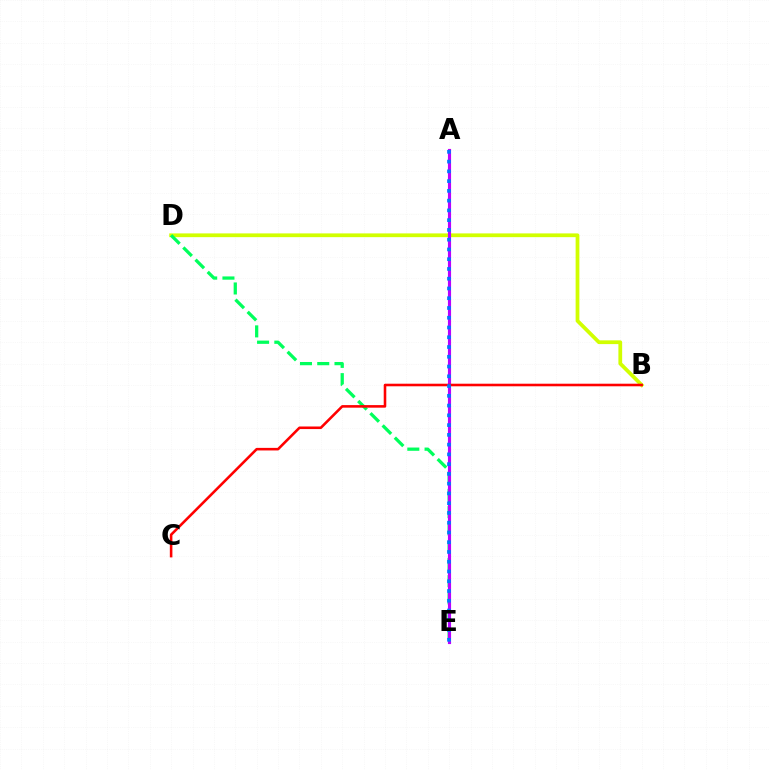{('B', 'D'): [{'color': '#d1ff00', 'line_style': 'solid', 'thickness': 2.7}], ('D', 'E'): [{'color': '#00ff5c', 'line_style': 'dashed', 'thickness': 2.34}], ('A', 'E'): [{'color': '#b900ff', 'line_style': 'solid', 'thickness': 2.26}, {'color': '#0074ff', 'line_style': 'dotted', 'thickness': 2.65}], ('B', 'C'): [{'color': '#ff0000', 'line_style': 'solid', 'thickness': 1.86}]}